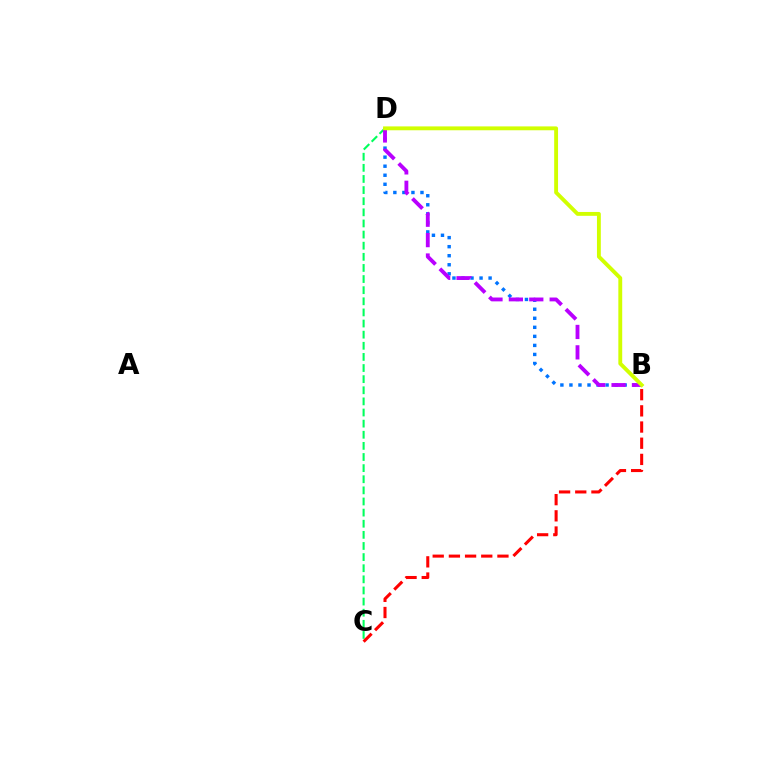{('C', 'D'): [{'color': '#00ff5c', 'line_style': 'dashed', 'thickness': 1.51}], ('B', 'D'): [{'color': '#0074ff', 'line_style': 'dotted', 'thickness': 2.46}, {'color': '#b900ff', 'line_style': 'dashed', 'thickness': 2.77}, {'color': '#d1ff00', 'line_style': 'solid', 'thickness': 2.78}], ('B', 'C'): [{'color': '#ff0000', 'line_style': 'dashed', 'thickness': 2.2}]}